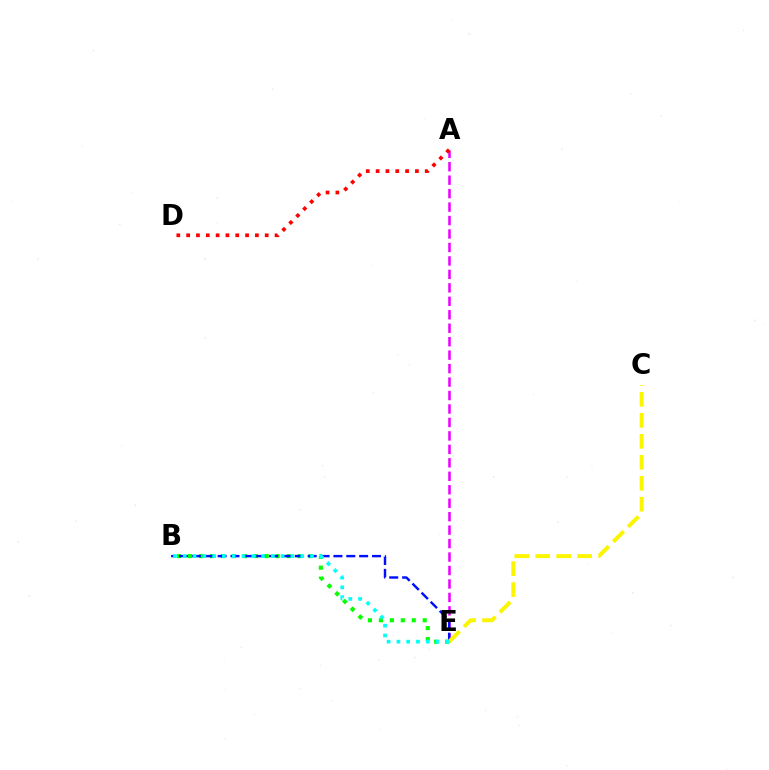{('B', 'E'): [{'color': '#08ff00', 'line_style': 'dotted', 'thickness': 2.97}, {'color': '#0010ff', 'line_style': 'dashed', 'thickness': 1.75}, {'color': '#00fff6', 'line_style': 'dotted', 'thickness': 2.66}], ('A', 'E'): [{'color': '#ee00ff', 'line_style': 'dashed', 'thickness': 1.83}], ('C', 'E'): [{'color': '#fcf500', 'line_style': 'dashed', 'thickness': 2.85}], ('A', 'D'): [{'color': '#ff0000', 'line_style': 'dotted', 'thickness': 2.67}]}